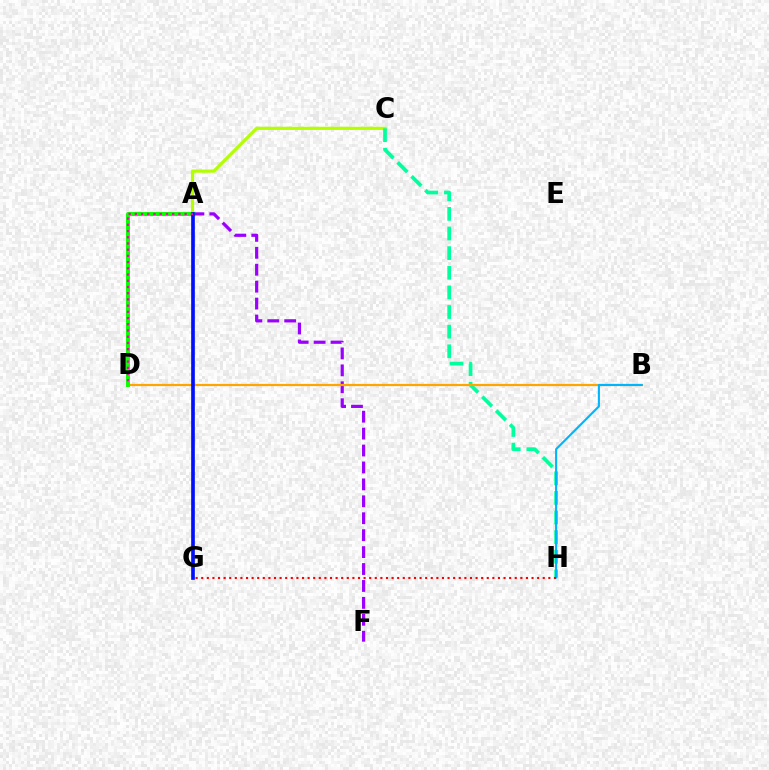{('A', 'C'): [{'color': '#b3ff00', 'line_style': 'solid', 'thickness': 2.31}], ('A', 'F'): [{'color': '#9b00ff', 'line_style': 'dashed', 'thickness': 2.3}], ('C', 'H'): [{'color': '#00ff9d', 'line_style': 'dashed', 'thickness': 2.67}], ('B', 'D'): [{'color': '#ffa500', 'line_style': 'solid', 'thickness': 1.59}], ('A', 'D'): [{'color': '#08ff00', 'line_style': 'solid', 'thickness': 2.84}, {'color': '#ff00bd', 'line_style': 'dotted', 'thickness': 1.69}], ('B', 'H'): [{'color': '#00b5ff', 'line_style': 'solid', 'thickness': 1.52}], ('A', 'G'): [{'color': '#0010ff', 'line_style': 'solid', 'thickness': 2.64}], ('G', 'H'): [{'color': '#ff0000', 'line_style': 'dotted', 'thickness': 1.52}]}